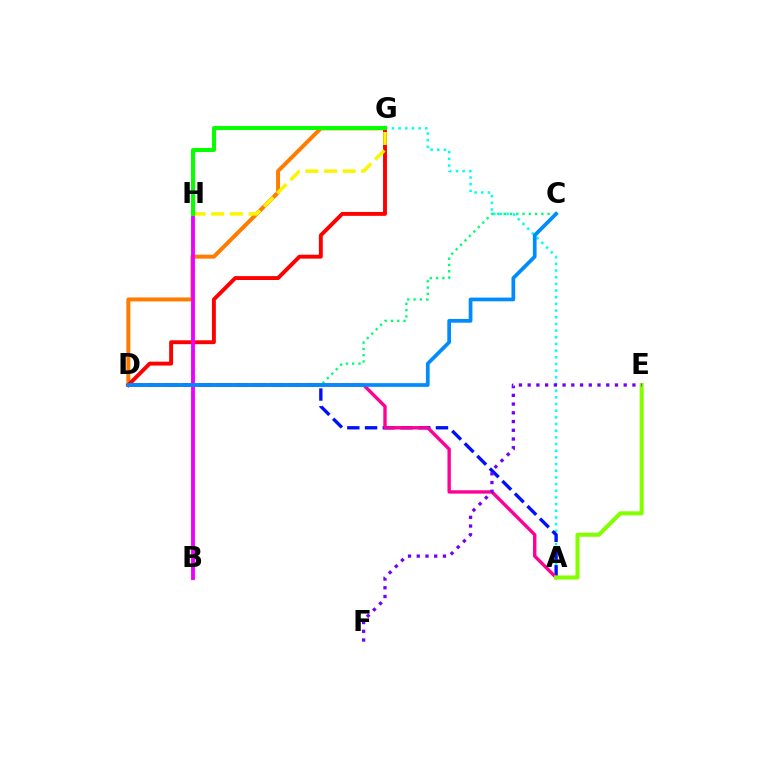{('D', 'G'): [{'color': '#ff7c00', 'line_style': 'solid', 'thickness': 2.86}, {'color': '#ff0000', 'line_style': 'solid', 'thickness': 2.81}], ('A', 'G'): [{'color': '#00fff6', 'line_style': 'dotted', 'thickness': 1.81}], ('G', 'H'): [{'color': '#fcf500', 'line_style': 'dashed', 'thickness': 2.53}, {'color': '#08ff00', 'line_style': 'solid', 'thickness': 2.9}], ('B', 'H'): [{'color': '#ee00ff', 'line_style': 'solid', 'thickness': 2.77}], ('A', 'D'): [{'color': '#0010ff', 'line_style': 'dashed', 'thickness': 2.41}, {'color': '#ff0094', 'line_style': 'solid', 'thickness': 2.43}], ('C', 'D'): [{'color': '#00ff74', 'line_style': 'dotted', 'thickness': 1.71}, {'color': '#008cff', 'line_style': 'solid', 'thickness': 2.68}], ('A', 'E'): [{'color': '#84ff00', 'line_style': 'solid', 'thickness': 2.92}], ('E', 'F'): [{'color': '#7200ff', 'line_style': 'dotted', 'thickness': 2.37}]}